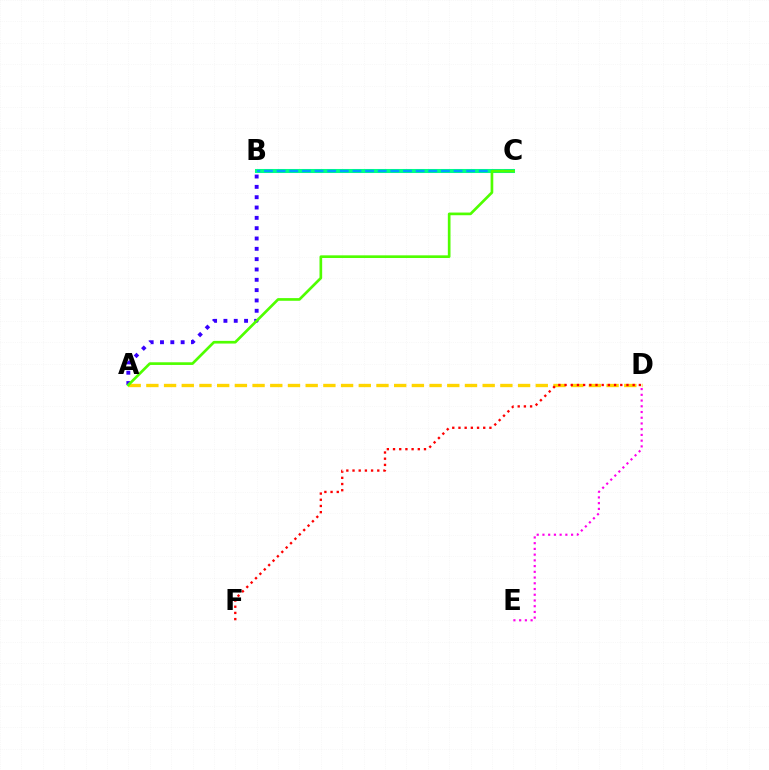{('A', 'B'): [{'color': '#3700ff', 'line_style': 'dotted', 'thickness': 2.81}], ('B', 'C'): [{'color': '#00ff86', 'line_style': 'solid', 'thickness': 2.91}, {'color': '#009eff', 'line_style': 'dashed', 'thickness': 1.72}], ('A', 'D'): [{'color': '#ffd500', 'line_style': 'dashed', 'thickness': 2.4}], ('D', 'E'): [{'color': '#ff00ed', 'line_style': 'dotted', 'thickness': 1.56}], ('D', 'F'): [{'color': '#ff0000', 'line_style': 'dotted', 'thickness': 1.68}], ('A', 'C'): [{'color': '#4fff00', 'line_style': 'solid', 'thickness': 1.92}]}